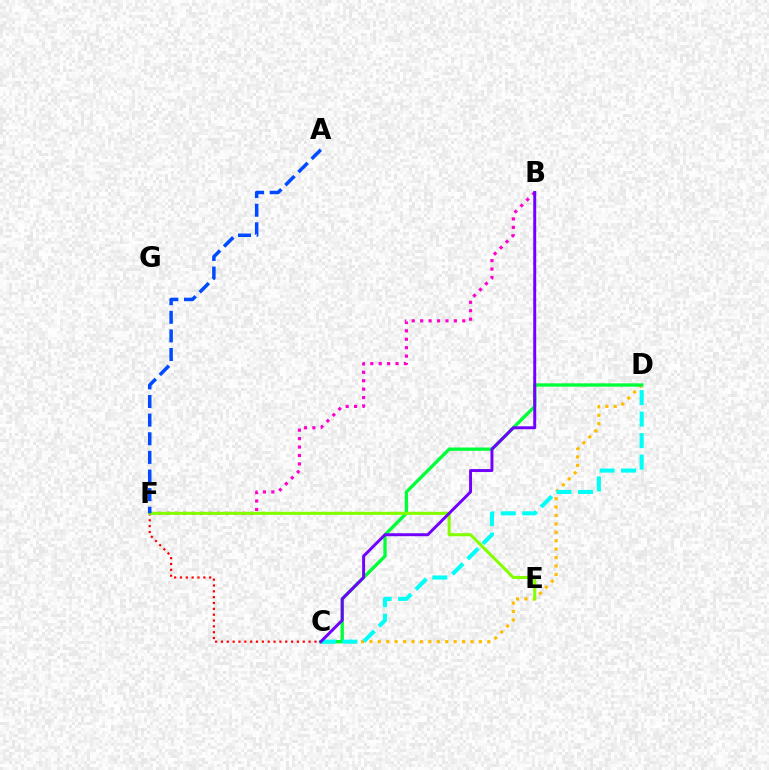{('B', 'F'): [{'color': '#ff00cf', 'line_style': 'dotted', 'thickness': 2.29}], ('C', 'D'): [{'color': '#ffbd00', 'line_style': 'dotted', 'thickness': 2.29}, {'color': '#00ff39', 'line_style': 'solid', 'thickness': 2.39}, {'color': '#00fff6', 'line_style': 'dashed', 'thickness': 2.92}], ('C', 'F'): [{'color': '#ff0000', 'line_style': 'dotted', 'thickness': 1.59}], ('E', 'F'): [{'color': '#84ff00', 'line_style': 'solid', 'thickness': 2.2}], ('A', 'F'): [{'color': '#004bff', 'line_style': 'dashed', 'thickness': 2.53}], ('B', 'C'): [{'color': '#7200ff', 'line_style': 'solid', 'thickness': 2.13}]}